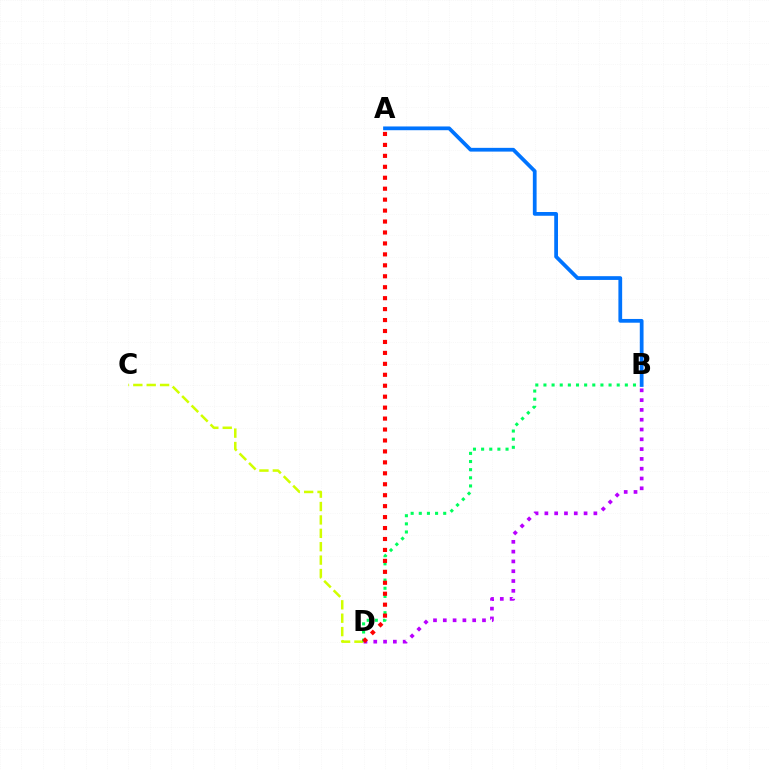{('C', 'D'): [{'color': '#d1ff00', 'line_style': 'dashed', 'thickness': 1.82}], ('B', 'D'): [{'color': '#b900ff', 'line_style': 'dotted', 'thickness': 2.66}, {'color': '#00ff5c', 'line_style': 'dotted', 'thickness': 2.21}], ('A', 'B'): [{'color': '#0074ff', 'line_style': 'solid', 'thickness': 2.7}], ('A', 'D'): [{'color': '#ff0000', 'line_style': 'dotted', 'thickness': 2.97}]}